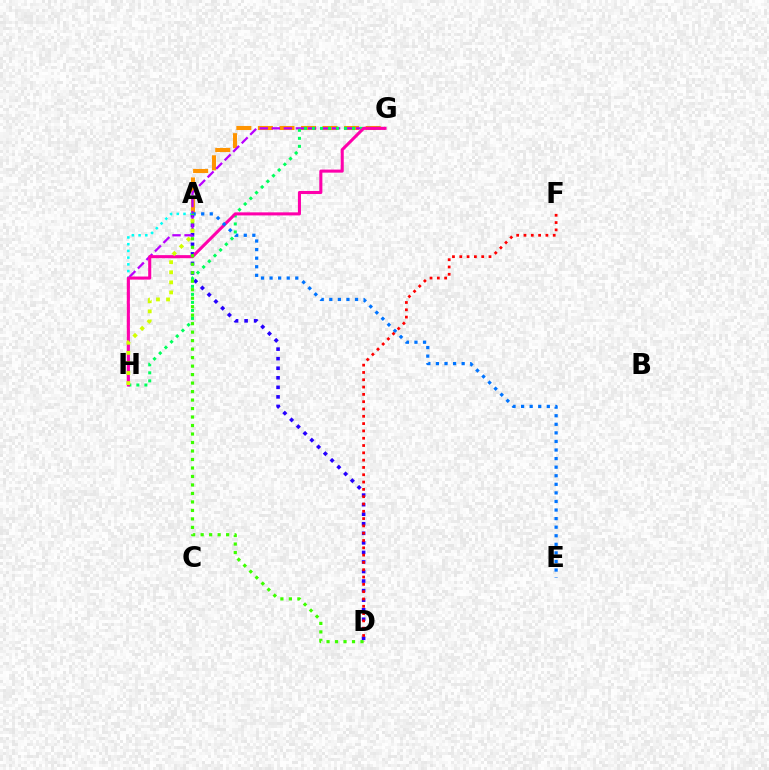{('A', 'G'): [{'color': '#ff9400', 'line_style': 'dashed', 'thickness': 2.93}], ('A', 'D'): [{'color': '#2500ff', 'line_style': 'dotted', 'thickness': 2.59}, {'color': '#3dff00', 'line_style': 'dotted', 'thickness': 2.31}], ('A', 'H'): [{'color': '#00fff6', 'line_style': 'dotted', 'thickness': 1.83}, {'color': '#d1ff00', 'line_style': 'dotted', 'thickness': 2.74}], ('G', 'H'): [{'color': '#b900ff', 'line_style': 'dashed', 'thickness': 1.64}, {'color': '#00ff5c', 'line_style': 'dotted', 'thickness': 2.18}, {'color': '#ff00ac', 'line_style': 'solid', 'thickness': 2.21}], ('A', 'E'): [{'color': '#0074ff', 'line_style': 'dotted', 'thickness': 2.33}], ('D', 'F'): [{'color': '#ff0000', 'line_style': 'dotted', 'thickness': 1.99}]}